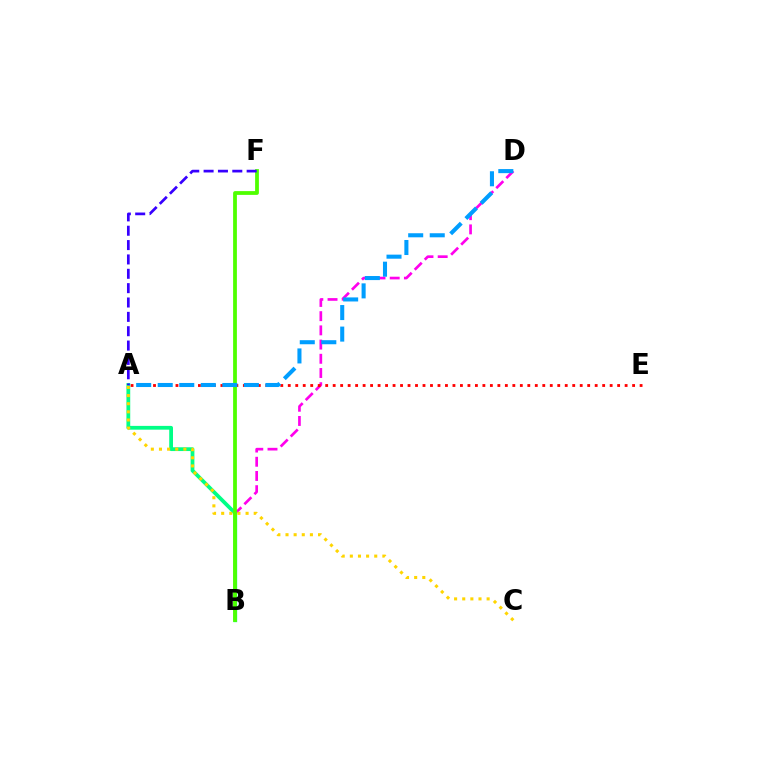{('B', 'D'): [{'color': '#ff00ed', 'line_style': 'dashed', 'thickness': 1.93}], ('A', 'E'): [{'color': '#ff0000', 'line_style': 'dotted', 'thickness': 2.03}], ('A', 'B'): [{'color': '#00ff86', 'line_style': 'solid', 'thickness': 2.72}], ('B', 'F'): [{'color': '#4fff00', 'line_style': 'solid', 'thickness': 2.72}], ('A', 'D'): [{'color': '#009eff', 'line_style': 'dashed', 'thickness': 2.93}], ('A', 'F'): [{'color': '#3700ff', 'line_style': 'dashed', 'thickness': 1.95}], ('A', 'C'): [{'color': '#ffd500', 'line_style': 'dotted', 'thickness': 2.21}]}